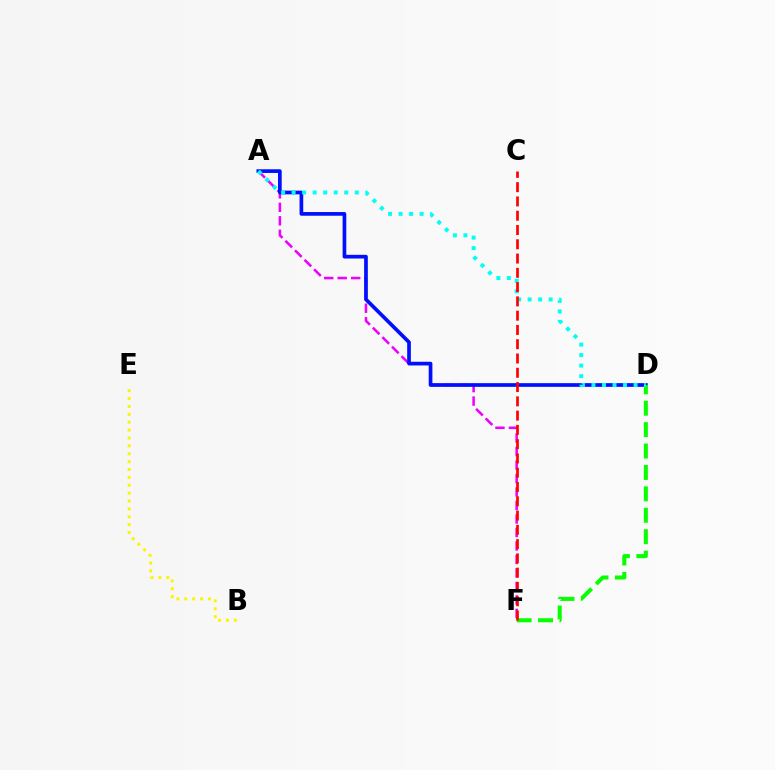{('A', 'F'): [{'color': '#ee00ff', 'line_style': 'dashed', 'thickness': 1.83}], ('A', 'D'): [{'color': '#0010ff', 'line_style': 'solid', 'thickness': 2.66}, {'color': '#00fff6', 'line_style': 'dotted', 'thickness': 2.86}], ('D', 'F'): [{'color': '#08ff00', 'line_style': 'dashed', 'thickness': 2.91}], ('B', 'E'): [{'color': '#fcf500', 'line_style': 'dotted', 'thickness': 2.14}], ('C', 'F'): [{'color': '#ff0000', 'line_style': 'dashed', 'thickness': 1.94}]}